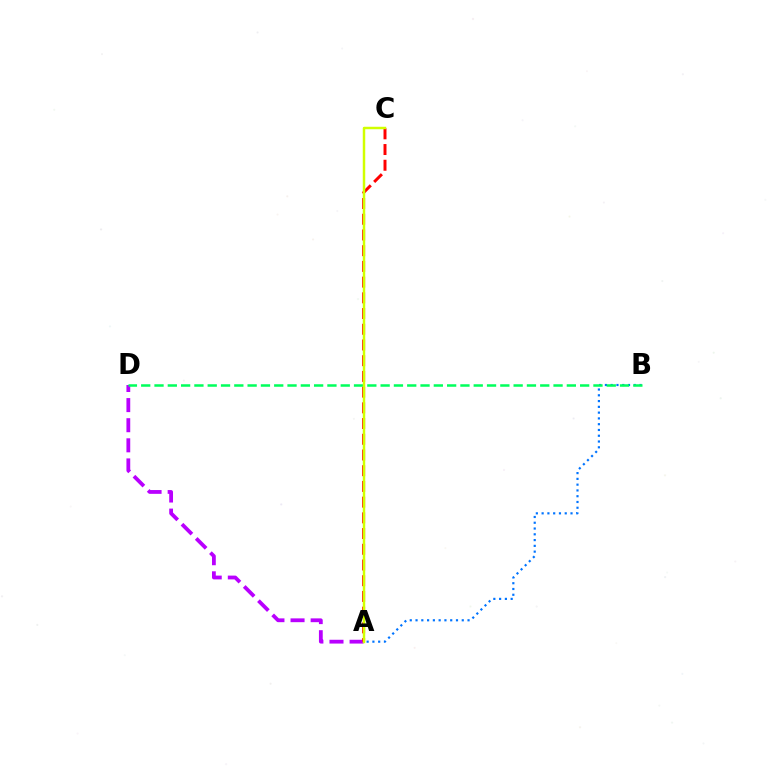{('A', 'B'): [{'color': '#0074ff', 'line_style': 'dotted', 'thickness': 1.57}], ('A', 'D'): [{'color': '#b900ff', 'line_style': 'dashed', 'thickness': 2.73}], ('A', 'C'): [{'color': '#ff0000', 'line_style': 'dashed', 'thickness': 2.13}, {'color': '#d1ff00', 'line_style': 'solid', 'thickness': 1.78}], ('B', 'D'): [{'color': '#00ff5c', 'line_style': 'dashed', 'thickness': 1.81}]}